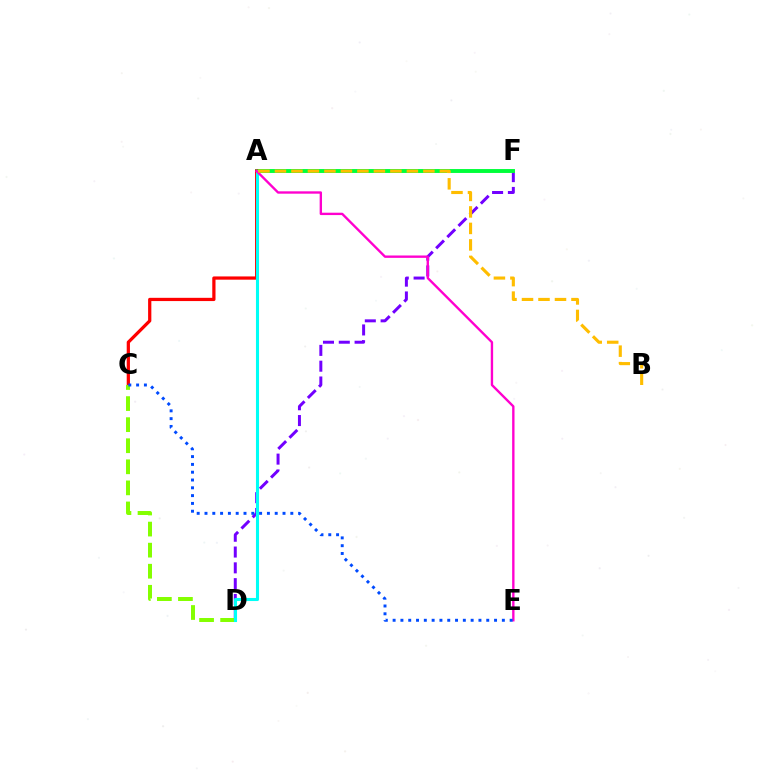{('D', 'F'): [{'color': '#7200ff', 'line_style': 'dashed', 'thickness': 2.15}], ('A', 'F'): [{'color': '#00ff39', 'line_style': 'solid', 'thickness': 2.81}], ('A', 'C'): [{'color': '#ff0000', 'line_style': 'solid', 'thickness': 2.33}], ('C', 'D'): [{'color': '#84ff00', 'line_style': 'dashed', 'thickness': 2.86}], ('A', 'D'): [{'color': '#00fff6', 'line_style': 'solid', 'thickness': 2.22}], ('A', 'E'): [{'color': '#ff00cf', 'line_style': 'solid', 'thickness': 1.7}], ('C', 'E'): [{'color': '#004bff', 'line_style': 'dotted', 'thickness': 2.12}], ('A', 'B'): [{'color': '#ffbd00', 'line_style': 'dashed', 'thickness': 2.24}]}